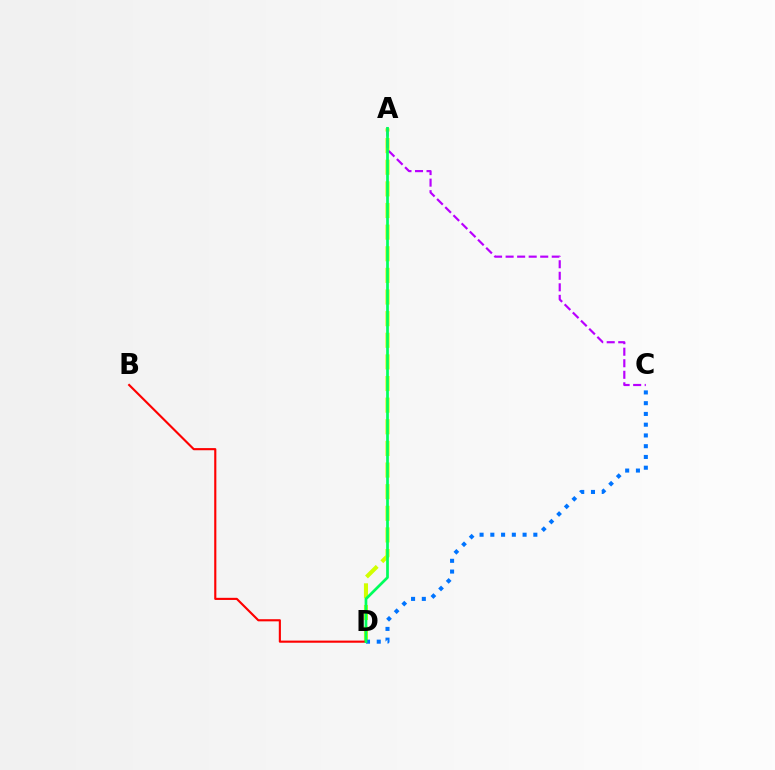{('A', 'D'): [{'color': '#d1ff00', 'line_style': 'dashed', 'thickness': 2.94}, {'color': '#00ff5c', 'line_style': 'solid', 'thickness': 1.96}], ('C', 'D'): [{'color': '#0074ff', 'line_style': 'dotted', 'thickness': 2.92}], ('A', 'C'): [{'color': '#b900ff', 'line_style': 'dashed', 'thickness': 1.57}], ('B', 'D'): [{'color': '#ff0000', 'line_style': 'solid', 'thickness': 1.54}]}